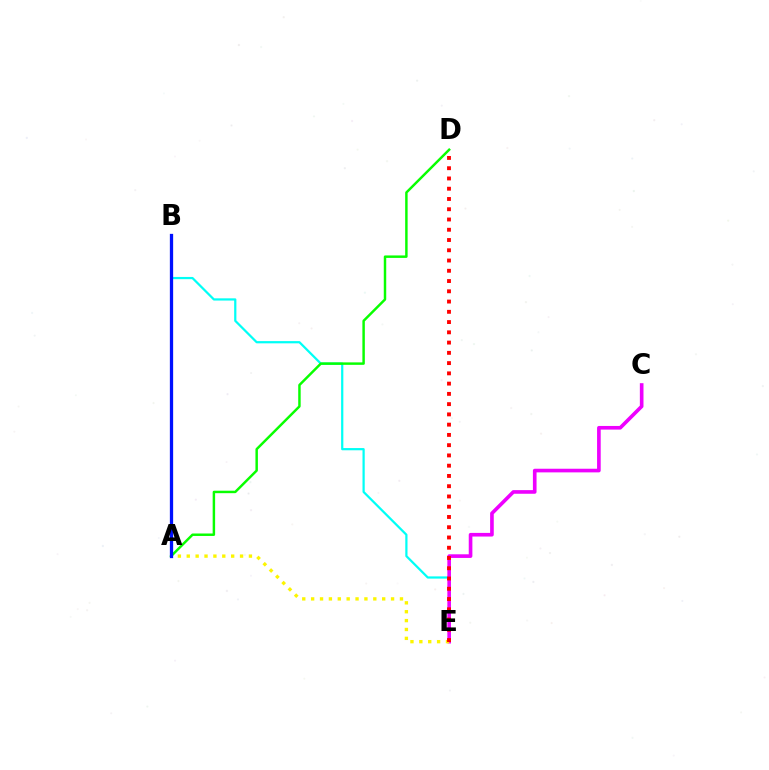{('B', 'E'): [{'color': '#00fff6', 'line_style': 'solid', 'thickness': 1.6}], ('A', 'D'): [{'color': '#08ff00', 'line_style': 'solid', 'thickness': 1.77}], ('C', 'E'): [{'color': '#ee00ff', 'line_style': 'solid', 'thickness': 2.62}], ('A', 'E'): [{'color': '#fcf500', 'line_style': 'dotted', 'thickness': 2.41}], ('A', 'B'): [{'color': '#0010ff', 'line_style': 'solid', 'thickness': 2.37}], ('D', 'E'): [{'color': '#ff0000', 'line_style': 'dotted', 'thickness': 2.79}]}